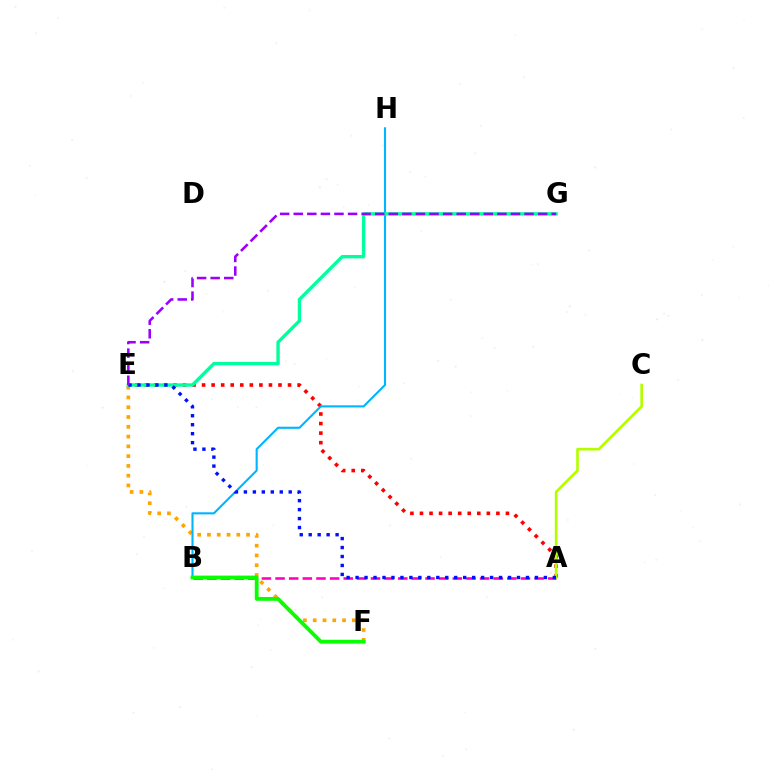{('A', 'E'): [{'color': '#ff0000', 'line_style': 'dotted', 'thickness': 2.6}, {'color': '#0010ff', 'line_style': 'dotted', 'thickness': 2.44}], ('E', 'F'): [{'color': '#ffa500', 'line_style': 'dotted', 'thickness': 2.66}], ('B', 'H'): [{'color': '#00b5ff', 'line_style': 'solid', 'thickness': 1.52}], ('A', 'B'): [{'color': '#ff00bd', 'line_style': 'dashed', 'thickness': 1.85}], ('B', 'F'): [{'color': '#08ff00', 'line_style': 'solid', 'thickness': 2.75}], ('E', 'G'): [{'color': '#00ff9d', 'line_style': 'solid', 'thickness': 2.43}, {'color': '#9b00ff', 'line_style': 'dashed', 'thickness': 1.84}], ('A', 'C'): [{'color': '#b3ff00', 'line_style': 'solid', 'thickness': 1.92}]}